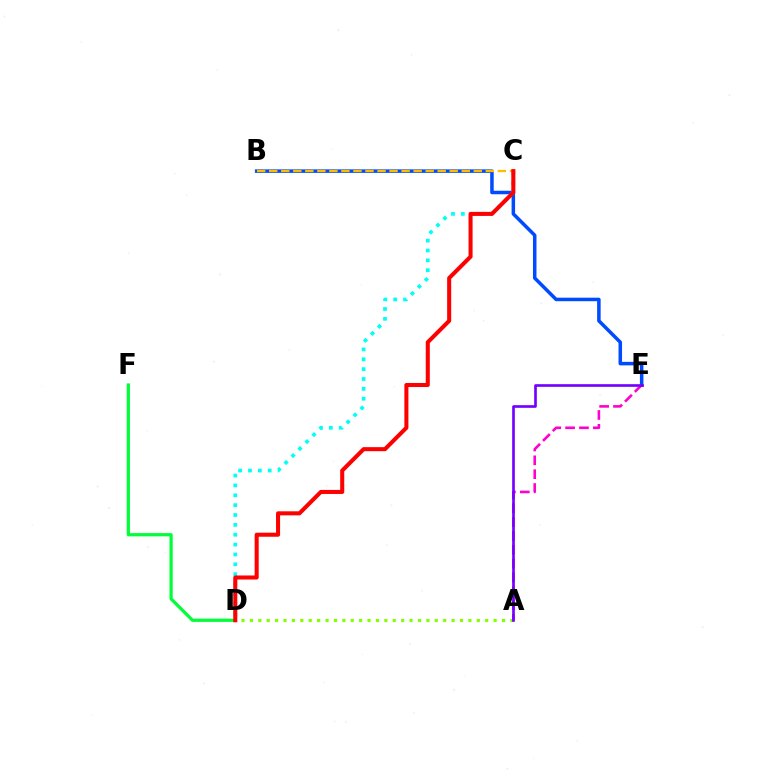{('B', 'E'): [{'color': '#004bff', 'line_style': 'solid', 'thickness': 2.53}], ('D', 'F'): [{'color': '#00ff39', 'line_style': 'solid', 'thickness': 2.33}], ('A', 'D'): [{'color': '#84ff00', 'line_style': 'dotted', 'thickness': 2.28}], ('B', 'C'): [{'color': '#ffbd00', 'line_style': 'dashed', 'thickness': 1.63}], ('C', 'D'): [{'color': '#00fff6', 'line_style': 'dotted', 'thickness': 2.68}, {'color': '#ff0000', 'line_style': 'solid', 'thickness': 2.92}], ('A', 'E'): [{'color': '#ff00cf', 'line_style': 'dashed', 'thickness': 1.88}, {'color': '#7200ff', 'line_style': 'solid', 'thickness': 1.91}]}